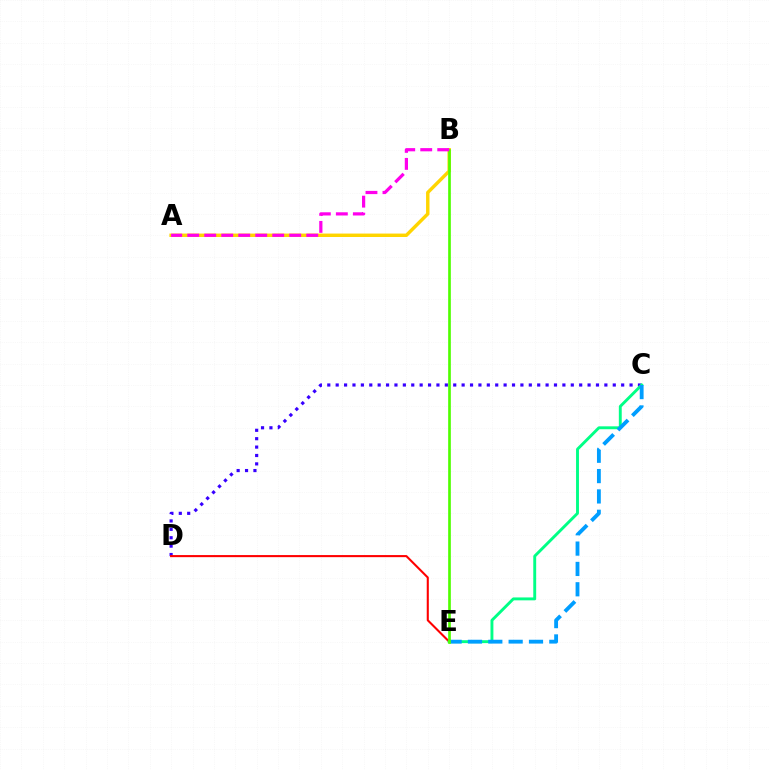{('A', 'B'): [{'color': '#ffd500', 'line_style': 'solid', 'thickness': 2.47}, {'color': '#ff00ed', 'line_style': 'dashed', 'thickness': 2.31}], ('C', 'D'): [{'color': '#3700ff', 'line_style': 'dotted', 'thickness': 2.28}], ('D', 'E'): [{'color': '#ff0000', 'line_style': 'solid', 'thickness': 1.5}], ('C', 'E'): [{'color': '#00ff86', 'line_style': 'solid', 'thickness': 2.09}, {'color': '#009eff', 'line_style': 'dashed', 'thickness': 2.76}], ('B', 'E'): [{'color': '#4fff00', 'line_style': 'solid', 'thickness': 1.92}]}